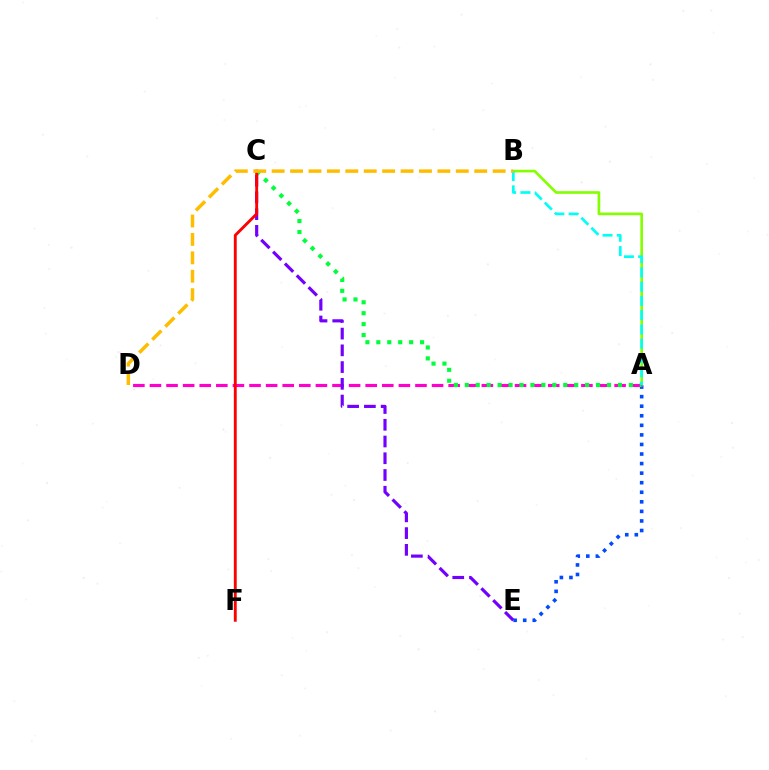{('A', 'E'): [{'color': '#004bff', 'line_style': 'dotted', 'thickness': 2.6}], ('A', 'B'): [{'color': '#84ff00', 'line_style': 'solid', 'thickness': 1.91}, {'color': '#00fff6', 'line_style': 'dashed', 'thickness': 1.94}], ('A', 'D'): [{'color': '#ff00cf', 'line_style': 'dashed', 'thickness': 2.25}], ('A', 'C'): [{'color': '#00ff39', 'line_style': 'dotted', 'thickness': 2.97}], ('C', 'E'): [{'color': '#7200ff', 'line_style': 'dashed', 'thickness': 2.27}], ('C', 'F'): [{'color': '#ff0000', 'line_style': 'solid', 'thickness': 2.07}], ('B', 'D'): [{'color': '#ffbd00', 'line_style': 'dashed', 'thickness': 2.5}]}